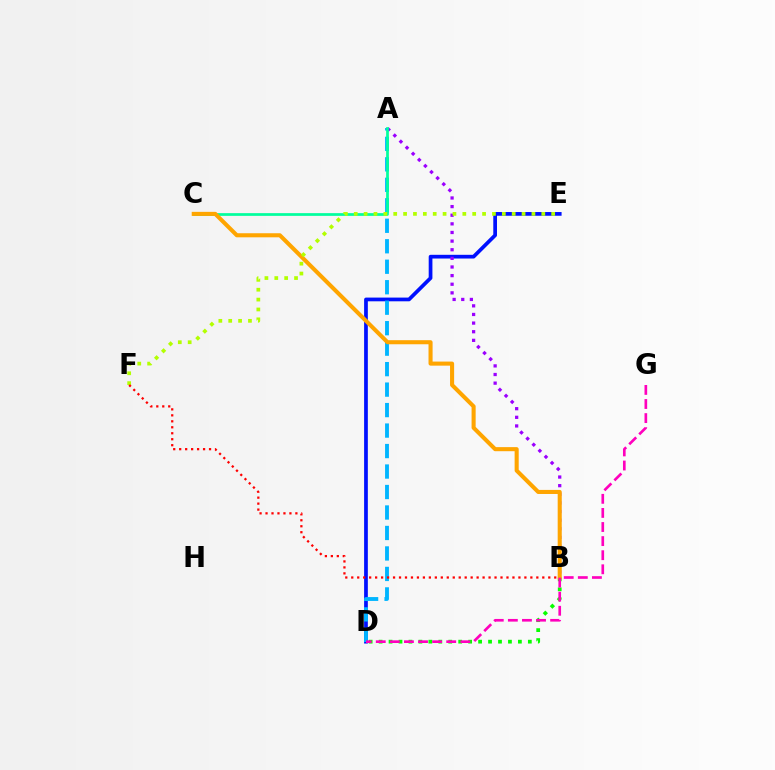{('D', 'E'): [{'color': '#0010ff', 'line_style': 'solid', 'thickness': 2.68}], ('A', 'D'): [{'color': '#00b5ff', 'line_style': 'dashed', 'thickness': 2.78}], ('A', 'B'): [{'color': '#9b00ff', 'line_style': 'dotted', 'thickness': 2.34}], ('B', 'D'): [{'color': '#08ff00', 'line_style': 'dotted', 'thickness': 2.7}], ('A', 'C'): [{'color': '#00ff9d', 'line_style': 'solid', 'thickness': 1.96}], ('B', 'C'): [{'color': '#ffa500', 'line_style': 'solid', 'thickness': 2.93}], ('D', 'G'): [{'color': '#ff00bd', 'line_style': 'dashed', 'thickness': 1.91}], ('E', 'F'): [{'color': '#b3ff00', 'line_style': 'dotted', 'thickness': 2.68}], ('B', 'F'): [{'color': '#ff0000', 'line_style': 'dotted', 'thickness': 1.62}]}